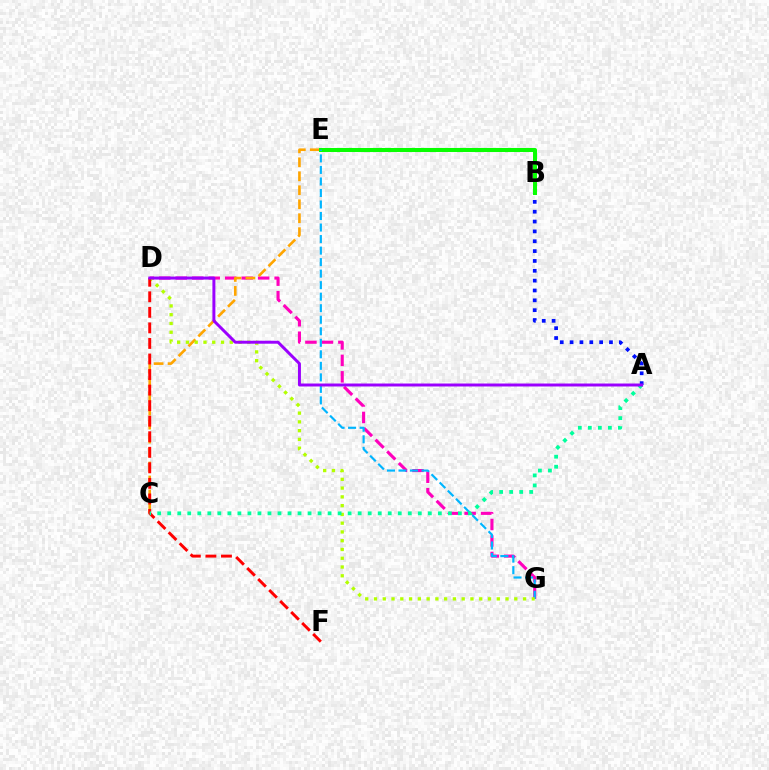{('D', 'G'): [{'color': '#ff00bd', 'line_style': 'dashed', 'thickness': 2.24}, {'color': '#b3ff00', 'line_style': 'dotted', 'thickness': 2.38}], ('A', 'B'): [{'color': '#0010ff', 'line_style': 'dotted', 'thickness': 2.68}], ('C', 'E'): [{'color': '#ffa500', 'line_style': 'dashed', 'thickness': 1.9}], ('B', 'E'): [{'color': '#08ff00', 'line_style': 'solid', 'thickness': 2.91}], ('E', 'G'): [{'color': '#00b5ff', 'line_style': 'dashed', 'thickness': 1.57}], ('D', 'F'): [{'color': '#ff0000', 'line_style': 'dashed', 'thickness': 2.11}], ('A', 'C'): [{'color': '#00ff9d', 'line_style': 'dotted', 'thickness': 2.72}], ('A', 'D'): [{'color': '#9b00ff', 'line_style': 'solid', 'thickness': 2.13}]}